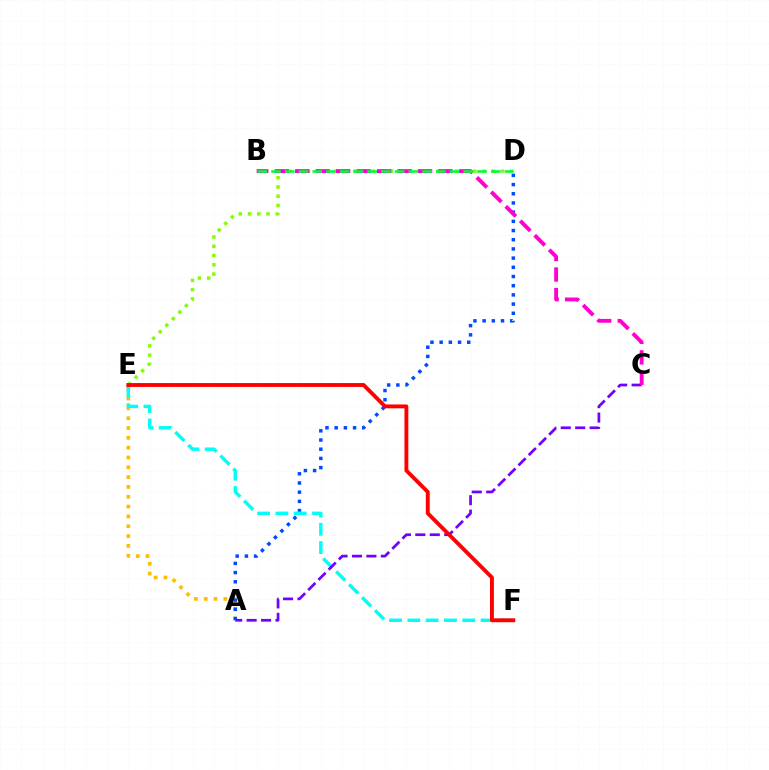{('D', 'E'): [{'color': '#84ff00', 'line_style': 'dotted', 'thickness': 2.51}], ('A', 'E'): [{'color': '#ffbd00', 'line_style': 'dotted', 'thickness': 2.67}], ('A', 'D'): [{'color': '#004bff', 'line_style': 'dotted', 'thickness': 2.5}], ('E', 'F'): [{'color': '#00fff6', 'line_style': 'dashed', 'thickness': 2.49}, {'color': '#ff0000', 'line_style': 'solid', 'thickness': 2.79}], ('A', 'C'): [{'color': '#7200ff', 'line_style': 'dashed', 'thickness': 1.96}], ('B', 'C'): [{'color': '#ff00cf', 'line_style': 'dashed', 'thickness': 2.78}], ('B', 'D'): [{'color': '#00ff39', 'line_style': 'dashed', 'thickness': 1.87}]}